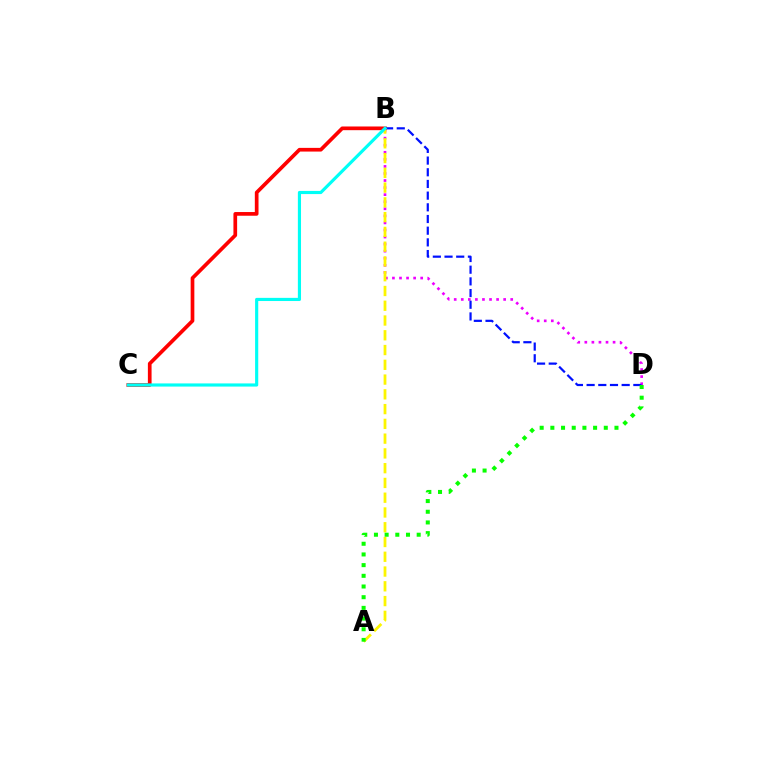{('B', 'C'): [{'color': '#ff0000', 'line_style': 'solid', 'thickness': 2.66}, {'color': '#00fff6', 'line_style': 'solid', 'thickness': 2.27}], ('B', 'D'): [{'color': '#ee00ff', 'line_style': 'dotted', 'thickness': 1.92}, {'color': '#0010ff', 'line_style': 'dashed', 'thickness': 1.59}], ('A', 'B'): [{'color': '#fcf500', 'line_style': 'dashed', 'thickness': 2.01}], ('A', 'D'): [{'color': '#08ff00', 'line_style': 'dotted', 'thickness': 2.9}]}